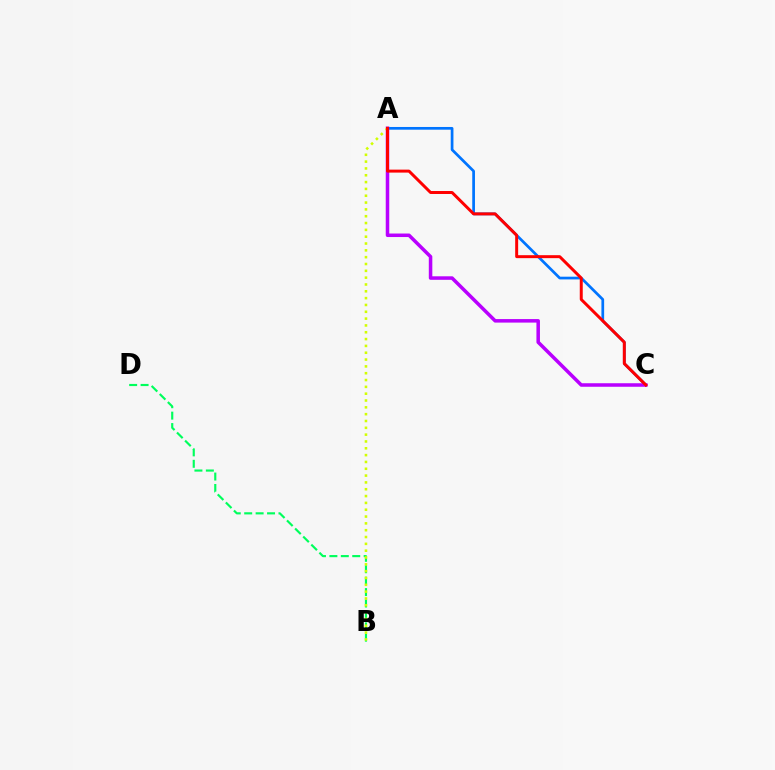{('A', 'C'): [{'color': '#0074ff', 'line_style': 'solid', 'thickness': 1.96}, {'color': '#b900ff', 'line_style': 'solid', 'thickness': 2.53}, {'color': '#ff0000', 'line_style': 'solid', 'thickness': 2.14}], ('B', 'D'): [{'color': '#00ff5c', 'line_style': 'dashed', 'thickness': 1.55}], ('A', 'B'): [{'color': '#d1ff00', 'line_style': 'dotted', 'thickness': 1.85}]}